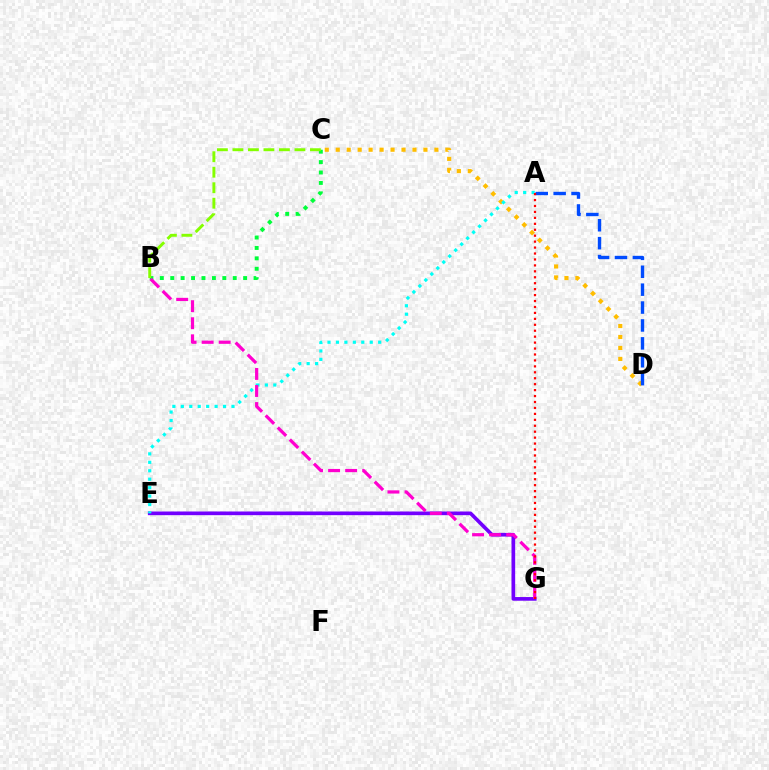{('E', 'G'): [{'color': '#7200ff', 'line_style': 'solid', 'thickness': 2.64}], ('C', 'D'): [{'color': '#ffbd00', 'line_style': 'dotted', 'thickness': 2.98}], ('A', 'D'): [{'color': '#004bff', 'line_style': 'dashed', 'thickness': 2.43}], ('B', 'C'): [{'color': '#00ff39', 'line_style': 'dotted', 'thickness': 2.83}, {'color': '#84ff00', 'line_style': 'dashed', 'thickness': 2.11}], ('A', 'E'): [{'color': '#00fff6', 'line_style': 'dotted', 'thickness': 2.29}], ('B', 'G'): [{'color': '#ff00cf', 'line_style': 'dashed', 'thickness': 2.32}], ('A', 'G'): [{'color': '#ff0000', 'line_style': 'dotted', 'thickness': 1.61}]}